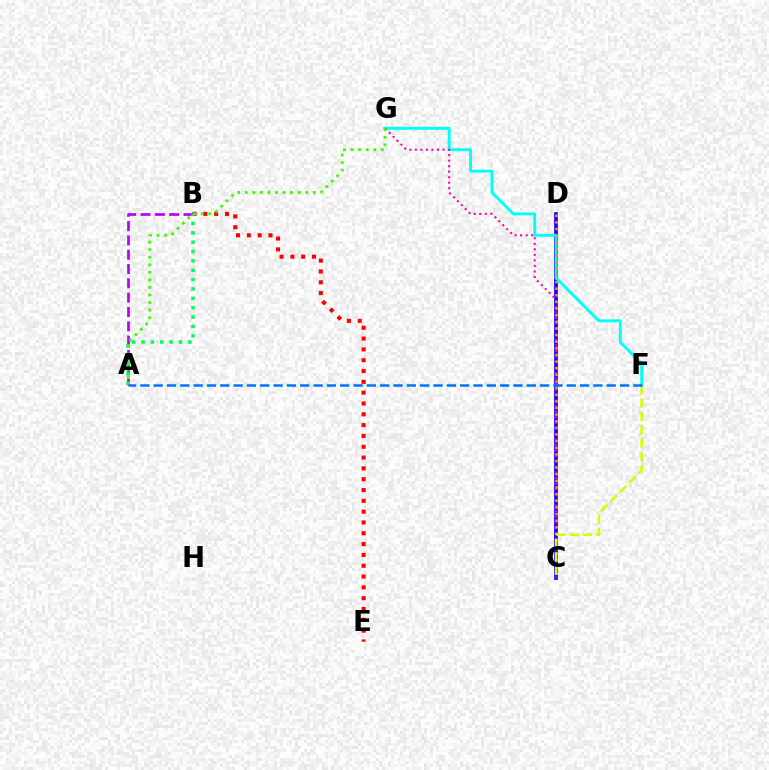{('C', 'D'): [{'color': '#2500ff', 'line_style': 'solid', 'thickness': 2.7}, {'color': '#ff9400', 'line_style': 'dotted', 'thickness': 1.8}], ('F', 'G'): [{'color': '#00fff6', 'line_style': 'solid', 'thickness': 2.09}], ('C', 'G'): [{'color': '#ff00ac', 'line_style': 'dotted', 'thickness': 1.5}], ('B', 'E'): [{'color': '#ff0000', 'line_style': 'dotted', 'thickness': 2.94}], ('A', 'B'): [{'color': '#b900ff', 'line_style': 'dashed', 'thickness': 1.95}, {'color': '#00ff5c', 'line_style': 'dotted', 'thickness': 2.55}], ('A', 'G'): [{'color': '#3dff00', 'line_style': 'dotted', 'thickness': 2.05}], ('C', 'F'): [{'color': '#d1ff00', 'line_style': 'dashed', 'thickness': 1.82}], ('A', 'F'): [{'color': '#0074ff', 'line_style': 'dashed', 'thickness': 1.81}]}